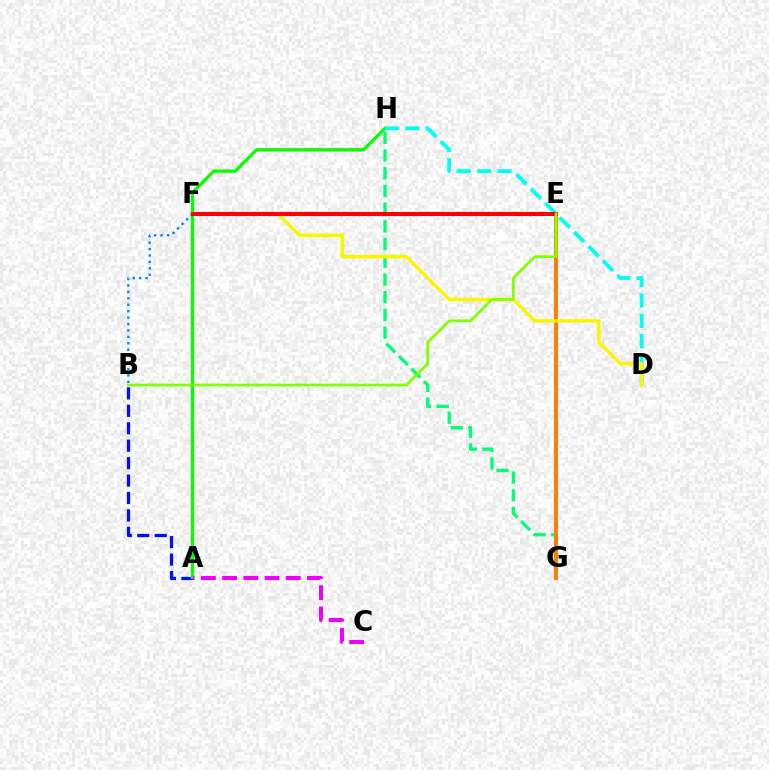{('A', 'B'): [{'color': '#0010ff', 'line_style': 'dashed', 'thickness': 2.37}], ('A', 'H'): [{'color': '#08ff00', 'line_style': 'solid', 'thickness': 2.34}], ('G', 'H'): [{'color': '#00ff74', 'line_style': 'dashed', 'thickness': 2.41}], ('E', 'F'): [{'color': '#7200ff', 'line_style': 'solid', 'thickness': 1.7}, {'color': '#ff0094', 'line_style': 'solid', 'thickness': 1.94}, {'color': '#ff0000', 'line_style': 'solid', 'thickness': 2.9}], ('B', 'F'): [{'color': '#008cff', 'line_style': 'dotted', 'thickness': 1.74}], ('A', 'C'): [{'color': '#ee00ff', 'line_style': 'dashed', 'thickness': 2.88}], ('D', 'H'): [{'color': '#00fff6', 'line_style': 'dashed', 'thickness': 2.77}], ('E', 'G'): [{'color': '#ff7c00', 'line_style': 'solid', 'thickness': 2.8}], ('D', 'F'): [{'color': '#fcf500', 'line_style': 'solid', 'thickness': 2.5}], ('B', 'E'): [{'color': '#84ff00', 'line_style': 'solid', 'thickness': 1.97}]}